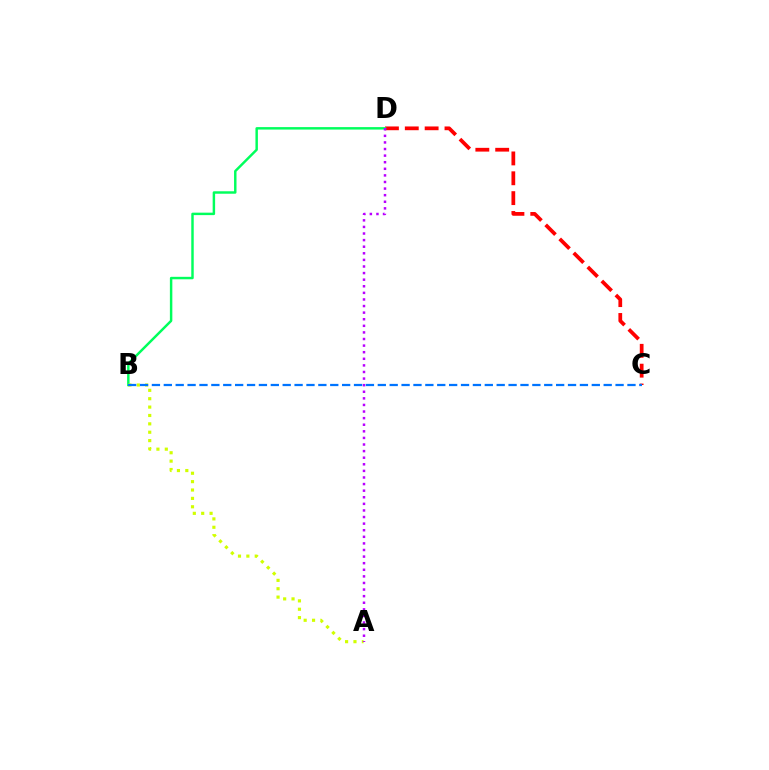{('C', 'D'): [{'color': '#ff0000', 'line_style': 'dashed', 'thickness': 2.7}], ('B', 'D'): [{'color': '#00ff5c', 'line_style': 'solid', 'thickness': 1.77}], ('A', 'B'): [{'color': '#d1ff00', 'line_style': 'dotted', 'thickness': 2.28}], ('A', 'D'): [{'color': '#b900ff', 'line_style': 'dotted', 'thickness': 1.79}], ('B', 'C'): [{'color': '#0074ff', 'line_style': 'dashed', 'thickness': 1.62}]}